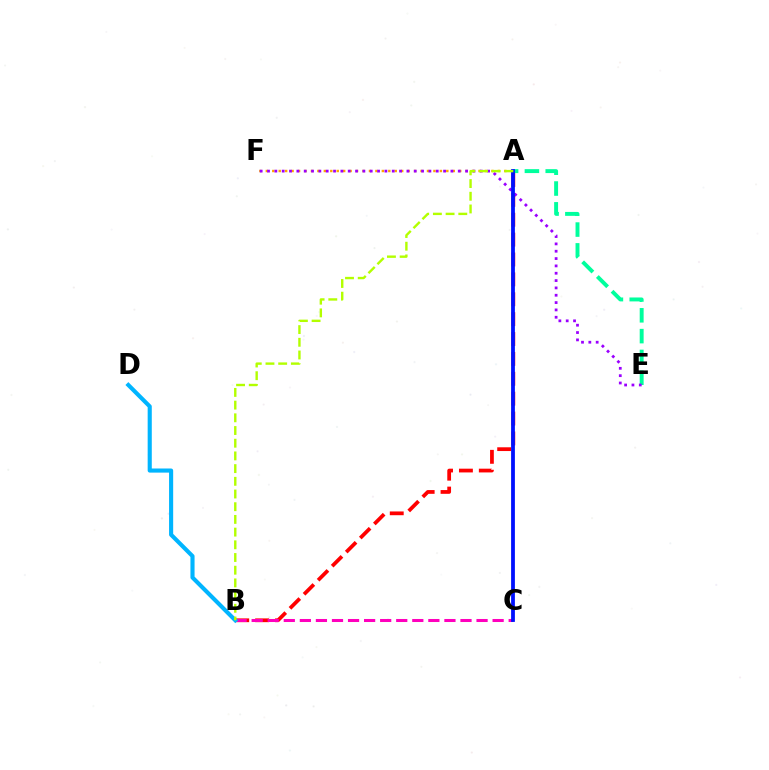{('A', 'B'): [{'color': '#ff0000', 'line_style': 'dashed', 'thickness': 2.7}, {'color': '#b3ff00', 'line_style': 'dashed', 'thickness': 1.73}], ('B', 'C'): [{'color': '#ff00bd', 'line_style': 'dashed', 'thickness': 2.18}], ('A', 'E'): [{'color': '#00ff9d', 'line_style': 'dashed', 'thickness': 2.83}], ('B', 'D'): [{'color': '#00b5ff', 'line_style': 'solid', 'thickness': 2.96}], ('A', 'F'): [{'color': '#ffa500', 'line_style': 'dotted', 'thickness': 1.75}], ('A', 'C'): [{'color': '#08ff00', 'line_style': 'solid', 'thickness': 1.57}, {'color': '#0010ff', 'line_style': 'solid', 'thickness': 2.72}], ('E', 'F'): [{'color': '#9b00ff', 'line_style': 'dotted', 'thickness': 1.99}]}